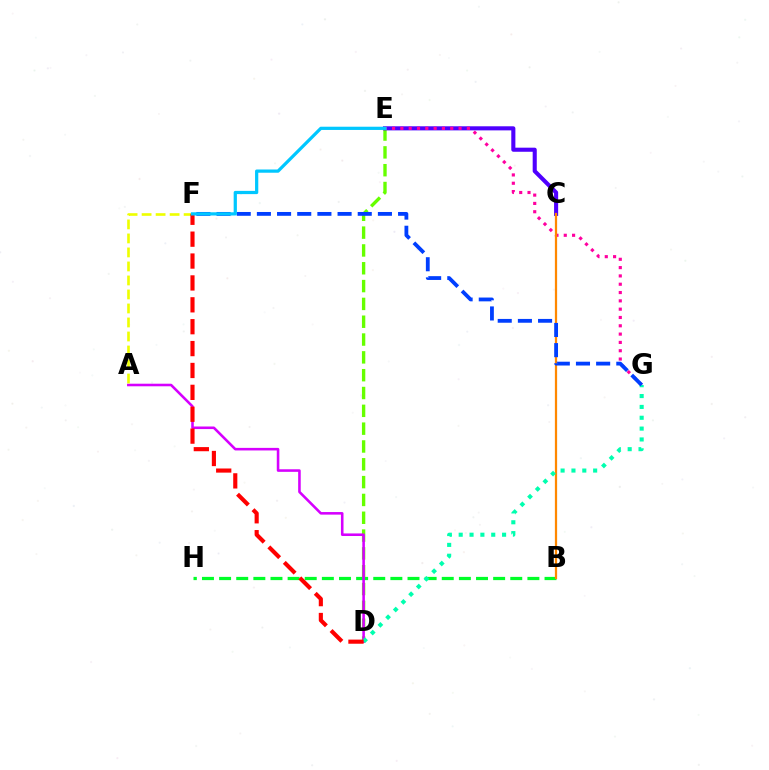{('B', 'H'): [{'color': '#00ff27', 'line_style': 'dashed', 'thickness': 2.33}], ('D', 'E'): [{'color': '#66ff00', 'line_style': 'dashed', 'thickness': 2.42}], ('C', 'E'): [{'color': '#4f00ff', 'line_style': 'solid', 'thickness': 2.94}], ('E', 'G'): [{'color': '#ff00a0', 'line_style': 'dotted', 'thickness': 2.26}], ('B', 'C'): [{'color': '#ff8800', 'line_style': 'solid', 'thickness': 1.61}], ('A', 'D'): [{'color': '#d600ff', 'line_style': 'solid', 'thickness': 1.85}], ('D', 'G'): [{'color': '#00ffaf', 'line_style': 'dotted', 'thickness': 2.95}], ('A', 'F'): [{'color': '#eeff00', 'line_style': 'dashed', 'thickness': 1.9}], ('D', 'F'): [{'color': '#ff0000', 'line_style': 'dashed', 'thickness': 2.97}], ('F', 'G'): [{'color': '#003fff', 'line_style': 'dashed', 'thickness': 2.74}], ('E', 'F'): [{'color': '#00c7ff', 'line_style': 'solid', 'thickness': 2.33}]}